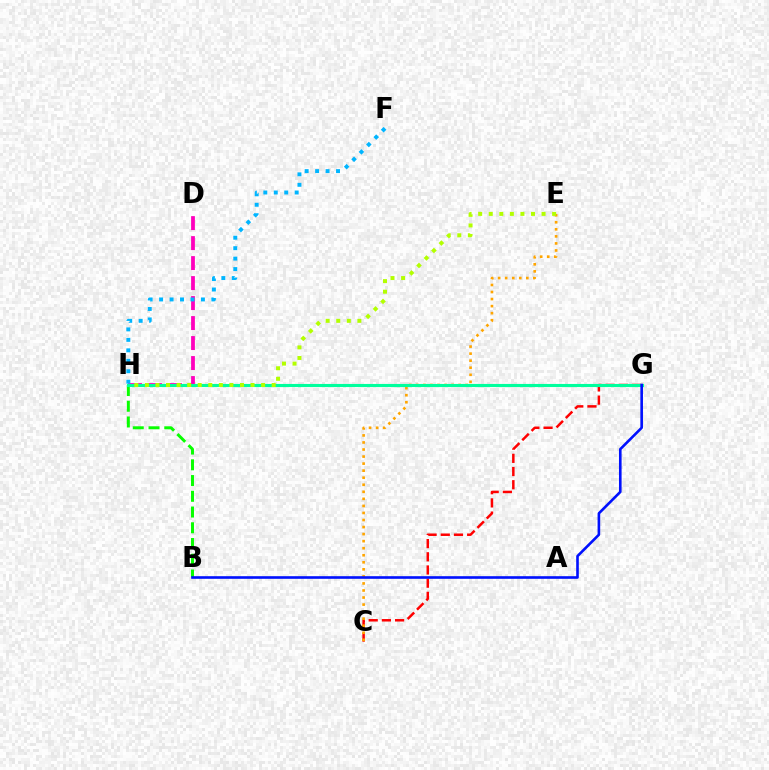{('D', 'H'): [{'color': '#ff00bd', 'line_style': 'dashed', 'thickness': 2.72}], ('C', 'G'): [{'color': '#ff0000', 'line_style': 'dashed', 'thickness': 1.79}], ('G', 'H'): [{'color': '#9b00ff', 'line_style': 'dotted', 'thickness': 2.11}, {'color': '#00ff9d', 'line_style': 'solid', 'thickness': 2.24}], ('B', 'H'): [{'color': '#08ff00', 'line_style': 'dashed', 'thickness': 2.14}], ('C', 'E'): [{'color': '#ffa500', 'line_style': 'dotted', 'thickness': 1.91}], ('E', 'H'): [{'color': '#b3ff00', 'line_style': 'dotted', 'thickness': 2.87}], ('F', 'H'): [{'color': '#00b5ff', 'line_style': 'dotted', 'thickness': 2.84}], ('B', 'G'): [{'color': '#0010ff', 'line_style': 'solid', 'thickness': 1.89}]}